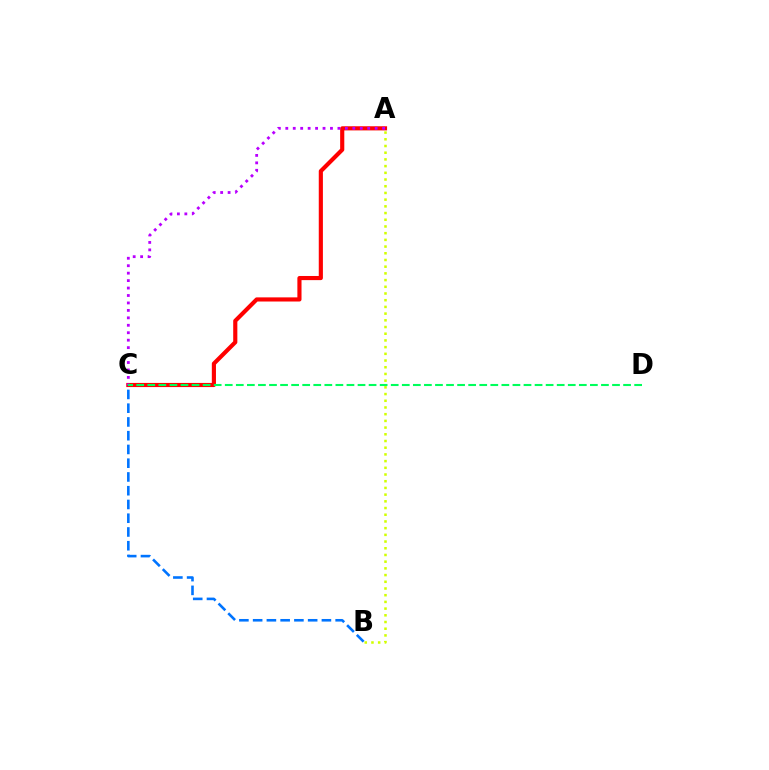{('A', 'C'): [{'color': '#ff0000', 'line_style': 'solid', 'thickness': 2.98}, {'color': '#b900ff', 'line_style': 'dotted', 'thickness': 2.02}], ('A', 'B'): [{'color': '#d1ff00', 'line_style': 'dotted', 'thickness': 1.82}], ('B', 'C'): [{'color': '#0074ff', 'line_style': 'dashed', 'thickness': 1.87}], ('C', 'D'): [{'color': '#00ff5c', 'line_style': 'dashed', 'thickness': 1.5}]}